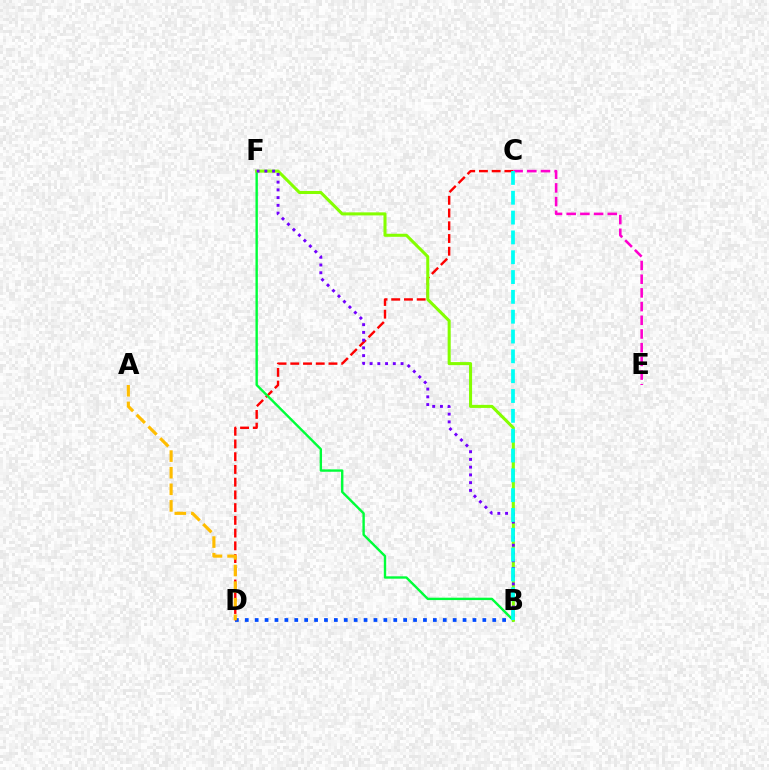{('B', 'D'): [{'color': '#004bff', 'line_style': 'dotted', 'thickness': 2.69}], ('C', 'D'): [{'color': '#ff0000', 'line_style': 'dashed', 'thickness': 1.73}], ('B', 'F'): [{'color': '#00ff39', 'line_style': 'solid', 'thickness': 1.72}, {'color': '#84ff00', 'line_style': 'solid', 'thickness': 2.19}, {'color': '#7200ff', 'line_style': 'dotted', 'thickness': 2.1}], ('A', 'D'): [{'color': '#ffbd00', 'line_style': 'dashed', 'thickness': 2.26}], ('C', 'E'): [{'color': '#ff00cf', 'line_style': 'dashed', 'thickness': 1.86}], ('B', 'C'): [{'color': '#00fff6', 'line_style': 'dashed', 'thickness': 2.69}]}